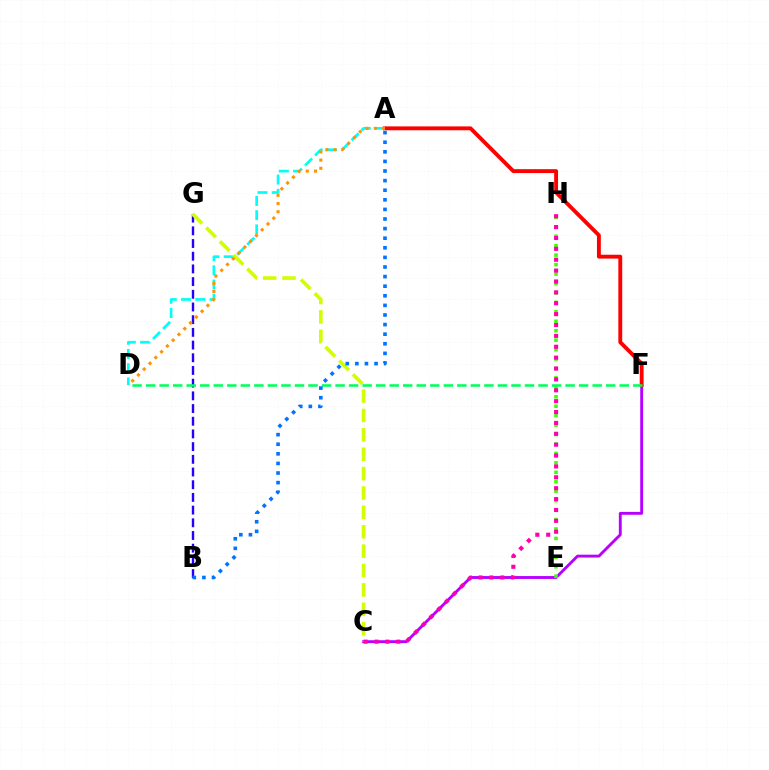{('C', 'F'): [{'color': '#b900ff', 'line_style': 'solid', 'thickness': 2.07}], ('B', 'G'): [{'color': '#2500ff', 'line_style': 'dashed', 'thickness': 1.72}], ('A', 'D'): [{'color': '#00fff6', 'line_style': 'dashed', 'thickness': 1.93}, {'color': '#ff9400', 'line_style': 'dotted', 'thickness': 2.22}], ('E', 'H'): [{'color': '#3dff00', 'line_style': 'dotted', 'thickness': 2.57}], ('C', 'G'): [{'color': '#d1ff00', 'line_style': 'dashed', 'thickness': 2.63}], ('A', 'F'): [{'color': '#ff0000', 'line_style': 'solid', 'thickness': 2.79}], ('C', 'H'): [{'color': '#ff00ac', 'line_style': 'dotted', 'thickness': 2.96}], ('D', 'F'): [{'color': '#00ff5c', 'line_style': 'dashed', 'thickness': 1.84}], ('A', 'B'): [{'color': '#0074ff', 'line_style': 'dotted', 'thickness': 2.61}]}